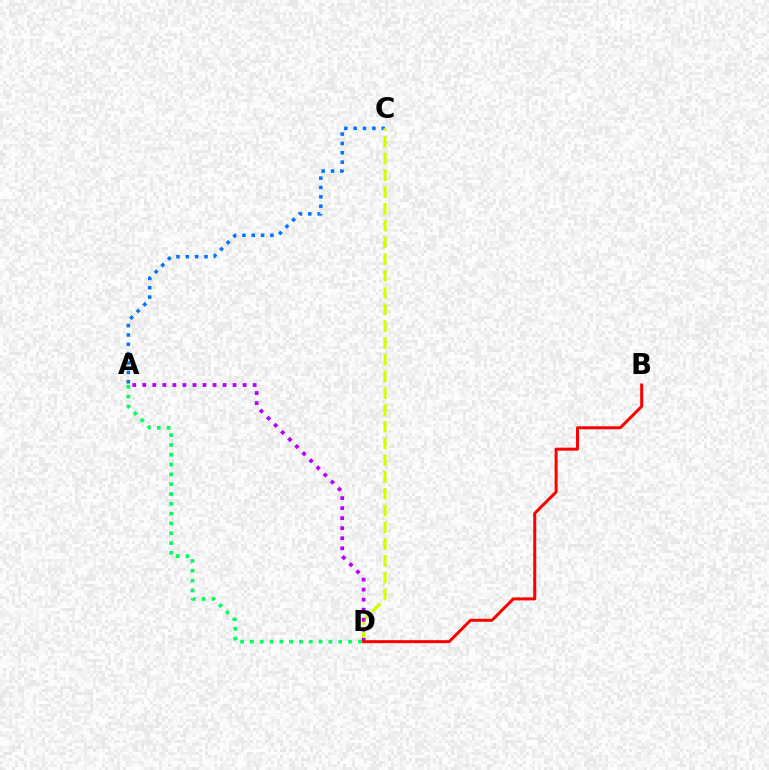{('A', 'C'): [{'color': '#0074ff', 'line_style': 'dotted', 'thickness': 2.54}], ('A', 'D'): [{'color': '#00ff5c', 'line_style': 'dotted', 'thickness': 2.67}, {'color': '#b900ff', 'line_style': 'dotted', 'thickness': 2.73}], ('C', 'D'): [{'color': '#d1ff00', 'line_style': 'dashed', 'thickness': 2.28}], ('B', 'D'): [{'color': '#ff0000', 'line_style': 'solid', 'thickness': 2.14}]}